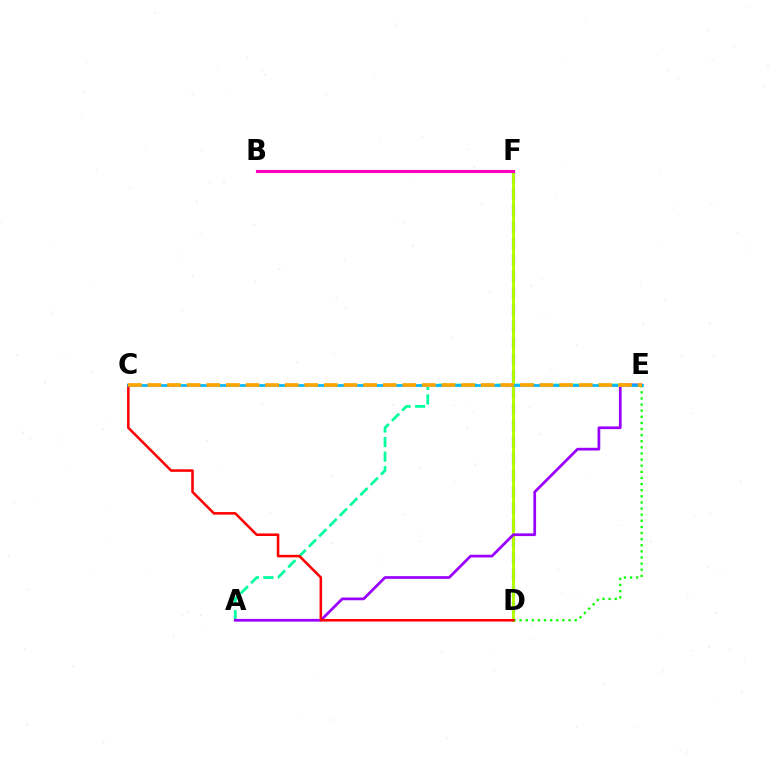{('A', 'E'): [{'color': '#00ff9d', 'line_style': 'dashed', 'thickness': 1.98}, {'color': '#9b00ff', 'line_style': 'solid', 'thickness': 1.96}], ('D', 'F'): [{'color': '#0010ff', 'line_style': 'dashed', 'thickness': 2.25}, {'color': '#b3ff00', 'line_style': 'solid', 'thickness': 2.1}], ('D', 'E'): [{'color': '#08ff00', 'line_style': 'dotted', 'thickness': 1.66}], ('C', 'D'): [{'color': '#ff0000', 'line_style': 'solid', 'thickness': 1.84}], ('B', 'F'): [{'color': '#ff00bd', 'line_style': 'solid', 'thickness': 2.24}], ('C', 'E'): [{'color': '#00b5ff', 'line_style': 'solid', 'thickness': 1.92}, {'color': '#ffa500', 'line_style': 'dashed', 'thickness': 2.66}]}